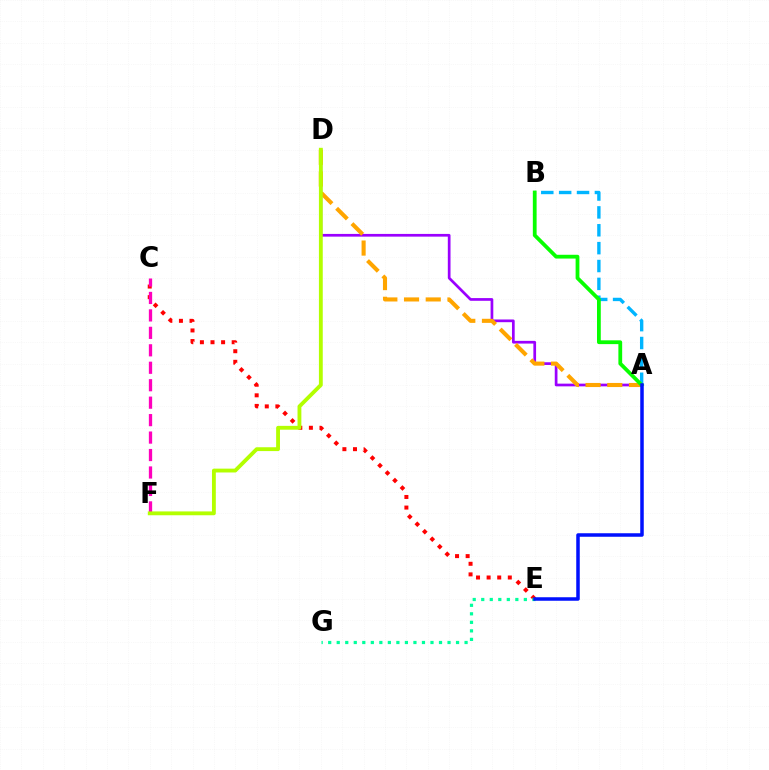{('C', 'E'): [{'color': '#ff0000', 'line_style': 'dotted', 'thickness': 2.88}], ('A', 'D'): [{'color': '#9b00ff', 'line_style': 'solid', 'thickness': 1.95}, {'color': '#ffa500', 'line_style': 'dashed', 'thickness': 2.95}], ('C', 'F'): [{'color': '#ff00bd', 'line_style': 'dashed', 'thickness': 2.37}], ('A', 'B'): [{'color': '#00b5ff', 'line_style': 'dashed', 'thickness': 2.43}, {'color': '#08ff00', 'line_style': 'solid', 'thickness': 2.72}], ('D', 'F'): [{'color': '#b3ff00', 'line_style': 'solid', 'thickness': 2.76}], ('E', 'G'): [{'color': '#00ff9d', 'line_style': 'dotted', 'thickness': 2.32}], ('A', 'E'): [{'color': '#0010ff', 'line_style': 'solid', 'thickness': 2.53}]}